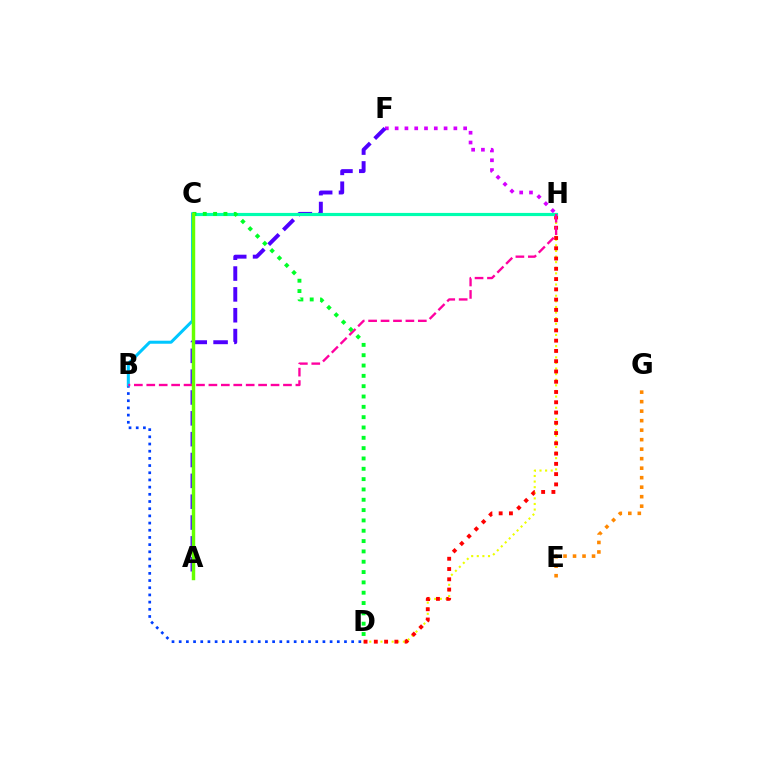{('D', 'H'): [{'color': '#eeff00', 'line_style': 'dotted', 'thickness': 1.52}, {'color': '#ff0000', 'line_style': 'dotted', 'thickness': 2.79}], ('E', 'G'): [{'color': '#ff8800', 'line_style': 'dotted', 'thickness': 2.58}], ('B', 'D'): [{'color': '#003fff', 'line_style': 'dotted', 'thickness': 1.95}], ('F', 'H'): [{'color': '#d600ff', 'line_style': 'dotted', 'thickness': 2.66}], ('A', 'F'): [{'color': '#4f00ff', 'line_style': 'dashed', 'thickness': 2.83}], ('B', 'C'): [{'color': '#00c7ff', 'line_style': 'solid', 'thickness': 2.18}], ('C', 'H'): [{'color': '#00ffaf', 'line_style': 'solid', 'thickness': 2.28}], ('B', 'H'): [{'color': '#ff00a0', 'line_style': 'dashed', 'thickness': 1.69}], ('C', 'D'): [{'color': '#00ff27', 'line_style': 'dotted', 'thickness': 2.81}], ('A', 'C'): [{'color': '#66ff00', 'line_style': 'solid', 'thickness': 2.47}]}